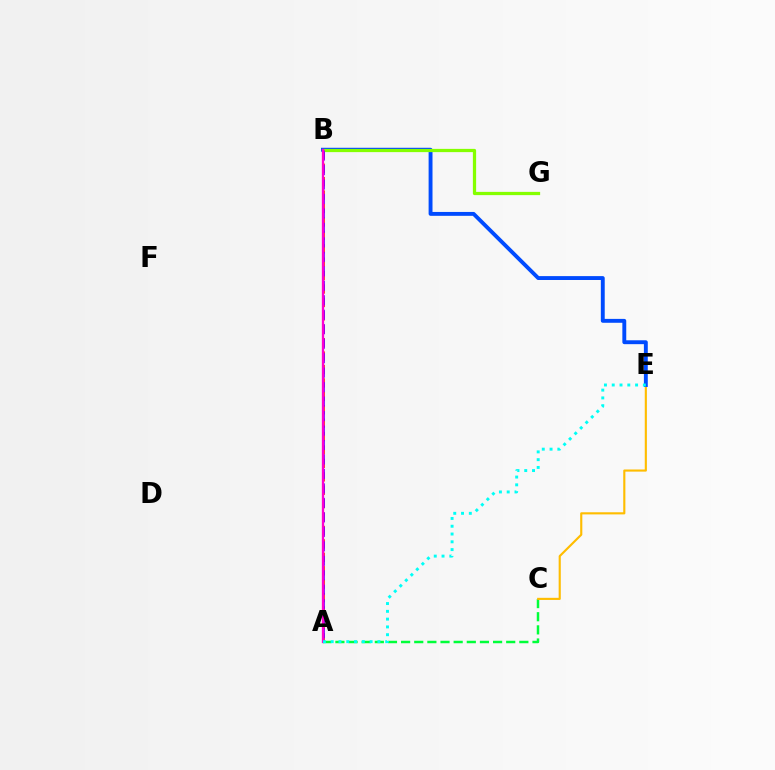{('A', 'C'): [{'color': '#00ff39', 'line_style': 'dashed', 'thickness': 1.78}], ('A', 'B'): [{'color': '#ff0000', 'line_style': 'dashed', 'thickness': 1.82}, {'color': '#7200ff', 'line_style': 'dashed', 'thickness': 1.97}, {'color': '#ff00cf', 'line_style': 'solid', 'thickness': 1.65}], ('C', 'E'): [{'color': '#ffbd00', 'line_style': 'solid', 'thickness': 1.54}], ('B', 'E'): [{'color': '#004bff', 'line_style': 'solid', 'thickness': 2.8}], ('B', 'G'): [{'color': '#84ff00', 'line_style': 'solid', 'thickness': 2.33}], ('A', 'E'): [{'color': '#00fff6', 'line_style': 'dotted', 'thickness': 2.12}]}